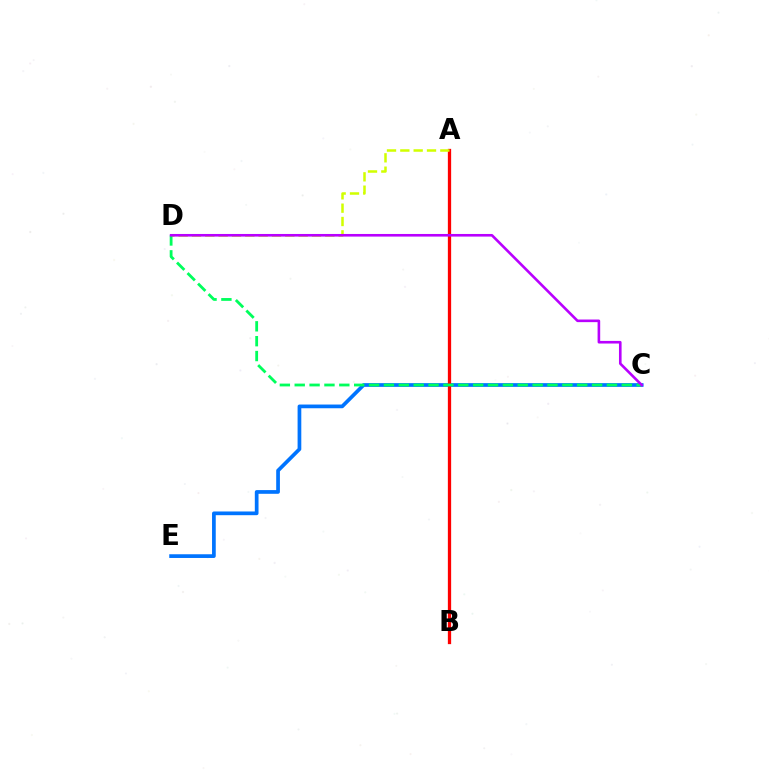{('C', 'E'): [{'color': '#0074ff', 'line_style': 'solid', 'thickness': 2.67}], ('A', 'B'): [{'color': '#ff0000', 'line_style': 'solid', 'thickness': 2.36}], ('A', 'D'): [{'color': '#d1ff00', 'line_style': 'dashed', 'thickness': 1.81}], ('C', 'D'): [{'color': '#00ff5c', 'line_style': 'dashed', 'thickness': 2.02}, {'color': '#b900ff', 'line_style': 'solid', 'thickness': 1.88}]}